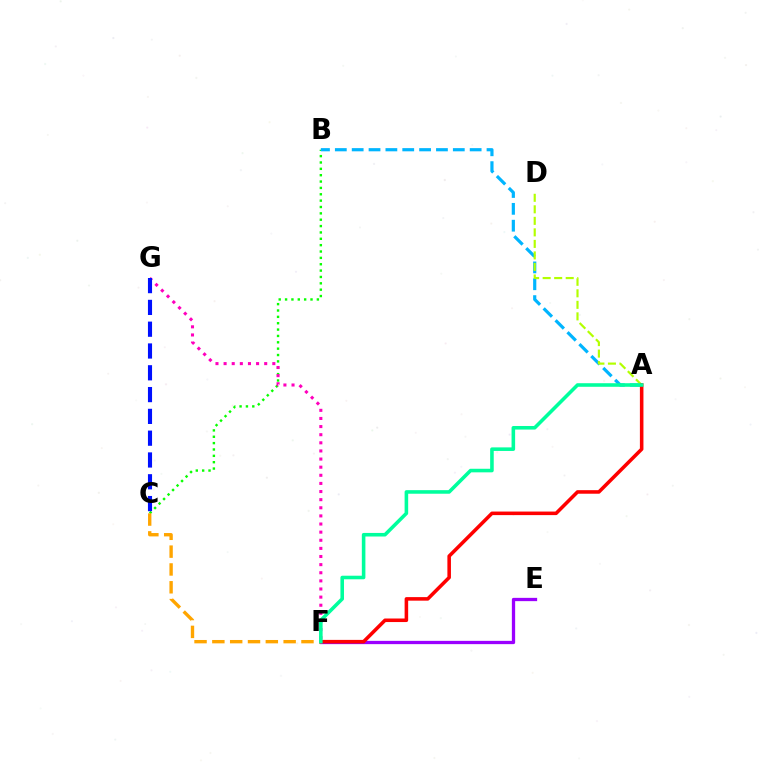{('B', 'C'): [{'color': '#08ff00', 'line_style': 'dotted', 'thickness': 1.73}], ('F', 'G'): [{'color': '#ff00bd', 'line_style': 'dotted', 'thickness': 2.21}], ('E', 'F'): [{'color': '#9b00ff', 'line_style': 'solid', 'thickness': 2.36}], ('A', 'B'): [{'color': '#00b5ff', 'line_style': 'dashed', 'thickness': 2.29}], ('A', 'D'): [{'color': '#b3ff00', 'line_style': 'dashed', 'thickness': 1.57}], ('C', 'F'): [{'color': '#ffa500', 'line_style': 'dashed', 'thickness': 2.42}], ('A', 'F'): [{'color': '#ff0000', 'line_style': 'solid', 'thickness': 2.56}, {'color': '#00ff9d', 'line_style': 'solid', 'thickness': 2.57}], ('C', 'G'): [{'color': '#0010ff', 'line_style': 'dashed', 'thickness': 2.96}]}